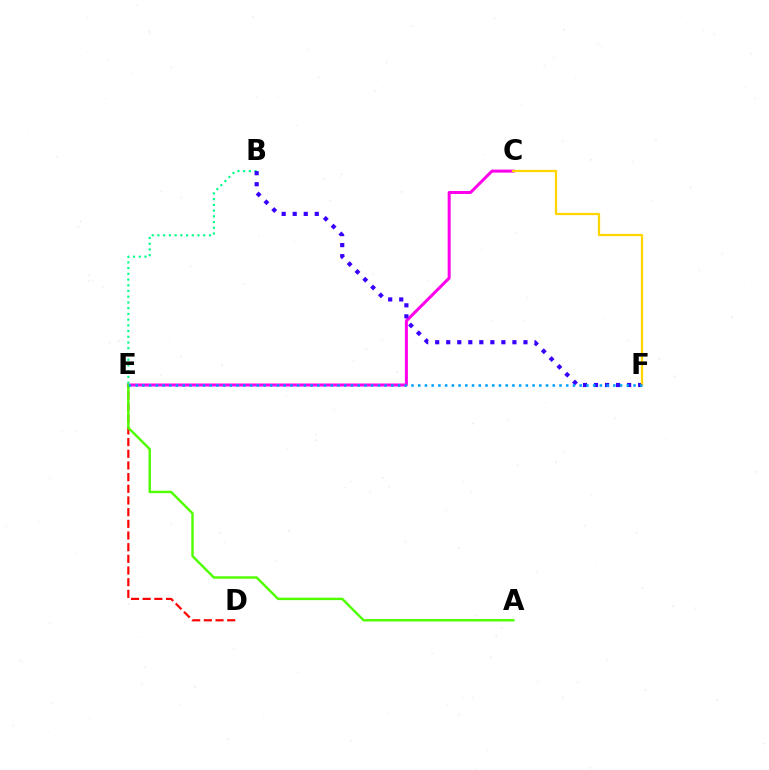{('D', 'E'): [{'color': '#ff0000', 'line_style': 'dashed', 'thickness': 1.59}], ('C', 'E'): [{'color': '#ff00ed', 'line_style': 'solid', 'thickness': 2.17}], ('B', 'E'): [{'color': '#00ff86', 'line_style': 'dotted', 'thickness': 1.55}], ('B', 'F'): [{'color': '#3700ff', 'line_style': 'dotted', 'thickness': 3.0}], ('A', 'E'): [{'color': '#4fff00', 'line_style': 'solid', 'thickness': 1.75}], ('C', 'F'): [{'color': '#ffd500', 'line_style': 'solid', 'thickness': 1.63}], ('E', 'F'): [{'color': '#009eff', 'line_style': 'dotted', 'thickness': 1.83}]}